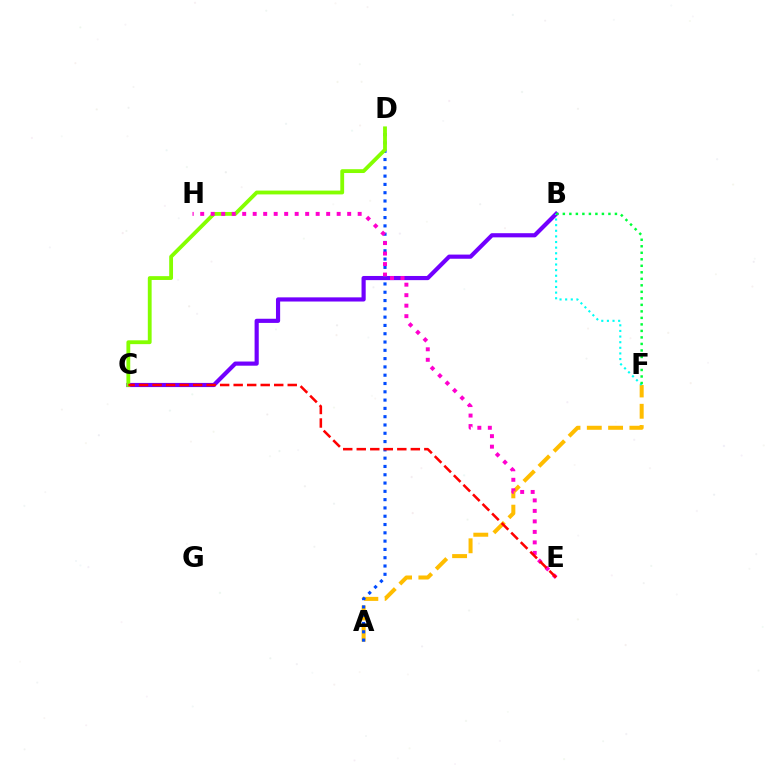{('A', 'F'): [{'color': '#ffbd00', 'line_style': 'dashed', 'thickness': 2.89}], ('B', 'C'): [{'color': '#7200ff', 'line_style': 'solid', 'thickness': 3.0}], ('A', 'D'): [{'color': '#004bff', 'line_style': 'dotted', 'thickness': 2.25}], ('B', 'F'): [{'color': '#00fff6', 'line_style': 'dotted', 'thickness': 1.53}, {'color': '#00ff39', 'line_style': 'dotted', 'thickness': 1.77}], ('C', 'D'): [{'color': '#84ff00', 'line_style': 'solid', 'thickness': 2.75}], ('E', 'H'): [{'color': '#ff00cf', 'line_style': 'dotted', 'thickness': 2.85}], ('C', 'E'): [{'color': '#ff0000', 'line_style': 'dashed', 'thickness': 1.84}]}